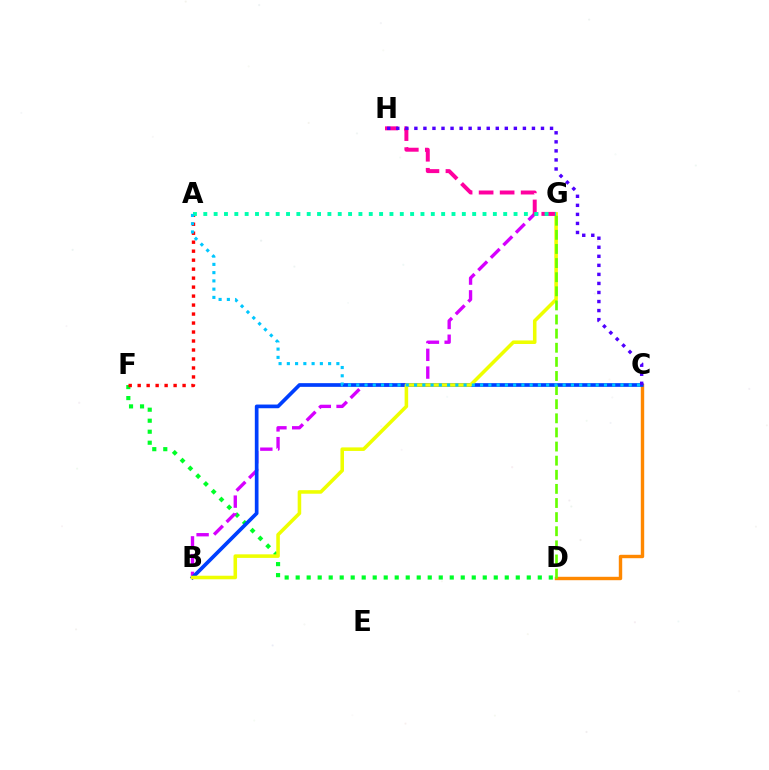{('C', 'D'): [{'color': '#ff8800', 'line_style': 'solid', 'thickness': 2.45}], ('D', 'F'): [{'color': '#00ff27', 'line_style': 'dotted', 'thickness': 2.99}], ('B', 'G'): [{'color': '#d600ff', 'line_style': 'dashed', 'thickness': 2.41}, {'color': '#eeff00', 'line_style': 'solid', 'thickness': 2.56}], ('B', 'C'): [{'color': '#003fff', 'line_style': 'solid', 'thickness': 2.66}], ('A', 'F'): [{'color': '#ff0000', 'line_style': 'dotted', 'thickness': 2.44}], ('G', 'H'): [{'color': '#ff00a0', 'line_style': 'dashed', 'thickness': 2.85}], ('A', 'G'): [{'color': '#00ffaf', 'line_style': 'dotted', 'thickness': 2.81}], ('C', 'H'): [{'color': '#4f00ff', 'line_style': 'dotted', 'thickness': 2.46}], ('D', 'G'): [{'color': '#66ff00', 'line_style': 'dashed', 'thickness': 1.92}], ('A', 'C'): [{'color': '#00c7ff', 'line_style': 'dotted', 'thickness': 2.24}]}